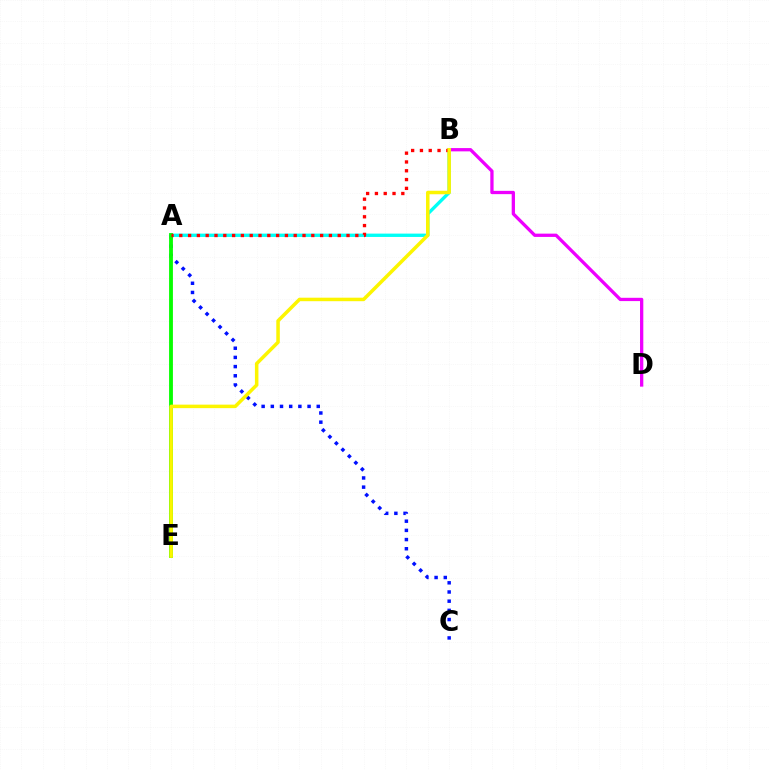{('B', 'D'): [{'color': '#ee00ff', 'line_style': 'solid', 'thickness': 2.36}], ('A', 'B'): [{'color': '#00fff6', 'line_style': 'solid', 'thickness': 2.41}, {'color': '#ff0000', 'line_style': 'dotted', 'thickness': 2.39}], ('A', 'C'): [{'color': '#0010ff', 'line_style': 'dotted', 'thickness': 2.5}], ('A', 'E'): [{'color': '#08ff00', 'line_style': 'solid', 'thickness': 2.76}], ('B', 'E'): [{'color': '#fcf500', 'line_style': 'solid', 'thickness': 2.52}]}